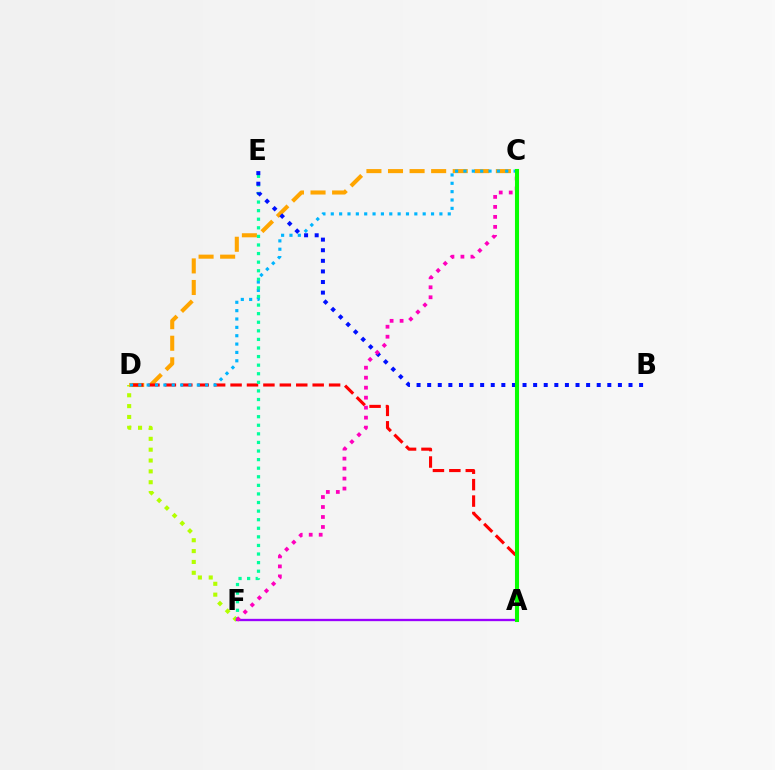{('D', 'F'): [{'color': '#b3ff00', 'line_style': 'dotted', 'thickness': 2.95}], ('C', 'D'): [{'color': '#ffa500', 'line_style': 'dashed', 'thickness': 2.93}, {'color': '#00b5ff', 'line_style': 'dotted', 'thickness': 2.27}], ('A', 'D'): [{'color': '#ff0000', 'line_style': 'dashed', 'thickness': 2.23}], ('E', 'F'): [{'color': '#00ff9d', 'line_style': 'dotted', 'thickness': 2.33}], ('A', 'F'): [{'color': '#9b00ff', 'line_style': 'solid', 'thickness': 1.67}], ('B', 'E'): [{'color': '#0010ff', 'line_style': 'dotted', 'thickness': 2.88}], ('C', 'F'): [{'color': '#ff00bd', 'line_style': 'dotted', 'thickness': 2.71}], ('A', 'C'): [{'color': '#08ff00', 'line_style': 'solid', 'thickness': 2.93}]}